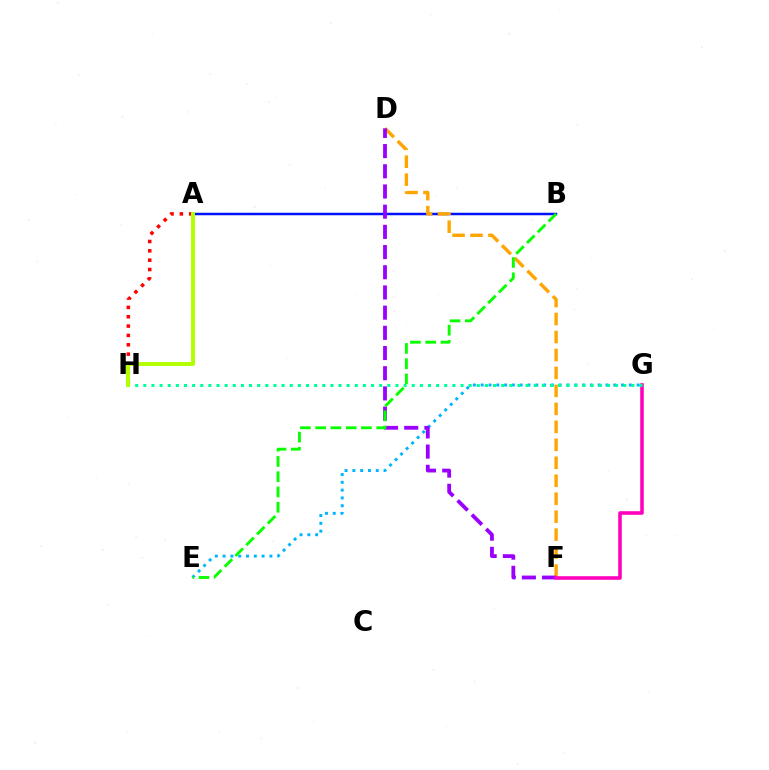{('E', 'G'): [{'color': '#00b5ff', 'line_style': 'dotted', 'thickness': 2.12}], ('A', 'B'): [{'color': '#0010ff', 'line_style': 'solid', 'thickness': 1.79}], ('D', 'F'): [{'color': '#ffa500', 'line_style': 'dashed', 'thickness': 2.44}, {'color': '#9b00ff', 'line_style': 'dashed', 'thickness': 2.74}], ('F', 'G'): [{'color': '#ff00bd', 'line_style': 'solid', 'thickness': 2.57}], ('G', 'H'): [{'color': '#00ff9d', 'line_style': 'dotted', 'thickness': 2.21}], ('A', 'H'): [{'color': '#ff0000', 'line_style': 'dotted', 'thickness': 2.54}, {'color': '#b3ff00', 'line_style': 'solid', 'thickness': 2.83}], ('B', 'E'): [{'color': '#08ff00', 'line_style': 'dashed', 'thickness': 2.07}]}